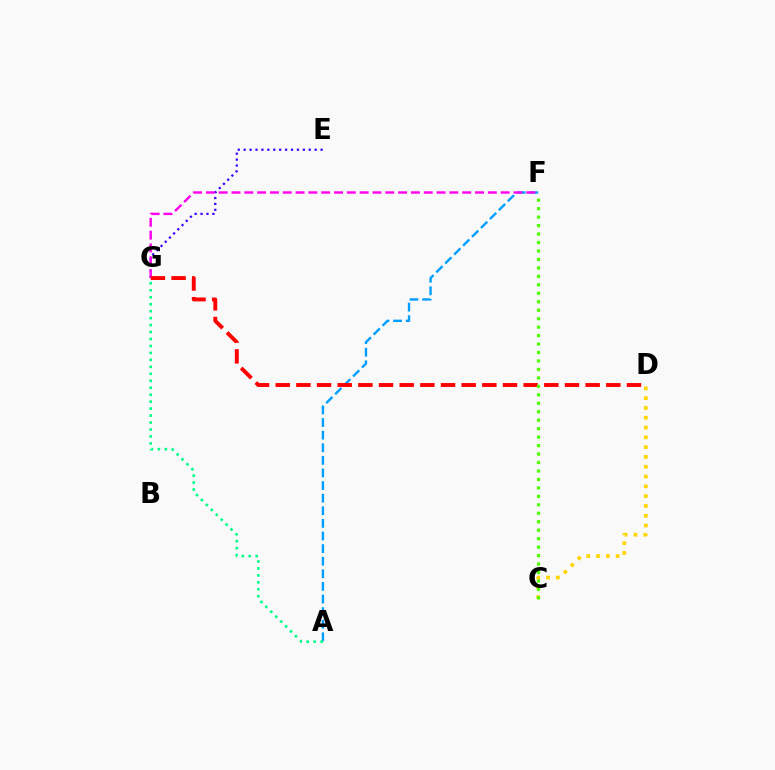{('E', 'G'): [{'color': '#3700ff', 'line_style': 'dotted', 'thickness': 1.61}], ('A', 'F'): [{'color': '#009eff', 'line_style': 'dashed', 'thickness': 1.71}], ('F', 'G'): [{'color': '#ff00ed', 'line_style': 'dashed', 'thickness': 1.74}], ('A', 'G'): [{'color': '#00ff86', 'line_style': 'dotted', 'thickness': 1.89}], ('D', 'G'): [{'color': '#ff0000', 'line_style': 'dashed', 'thickness': 2.81}], ('C', 'D'): [{'color': '#ffd500', 'line_style': 'dotted', 'thickness': 2.66}], ('C', 'F'): [{'color': '#4fff00', 'line_style': 'dotted', 'thickness': 2.3}]}